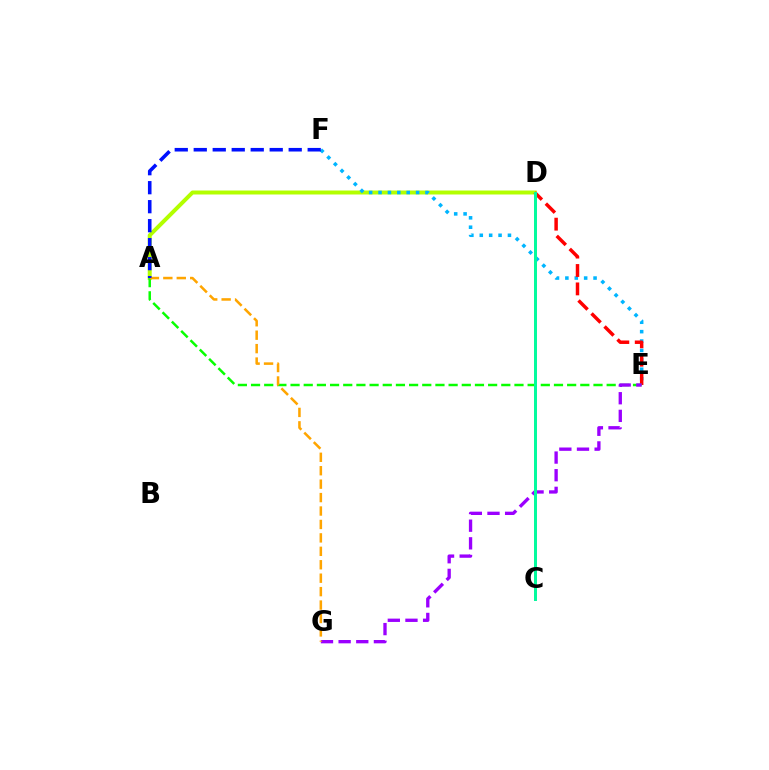{('A', 'D'): [{'color': '#b3ff00', 'line_style': 'solid', 'thickness': 2.86}], ('E', 'F'): [{'color': '#00b5ff', 'line_style': 'dotted', 'thickness': 2.55}], ('D', 'E'): [{'color': '#ff0000', 'line_style': 'dashed', 'thickness': 2.5}], ('C', 'D'): [{'color': '#ff00bd', 'line_style': 'solid', 'thickness': 1.98}, {'color': '#00ff9d', 'line_style': 'solid', 'thickness': 2.11}], ('A', 'E'): [{'color': '#08ff00', 'line_style': 'dashed', 'thickness': 1.79}], ('E', 'G'): [{'color': '#9b00ff', 'line_style': 'dashed', 'thickness': 2.4}], ('A', 'G'): [{'color': '#ffa500', 'line_style': 'dashed', 'thickness': 1.82}], ('A', 'F'): [{'color': '#0010ff', 'line_style': 'dashed', 'thickness': 2.58}]}